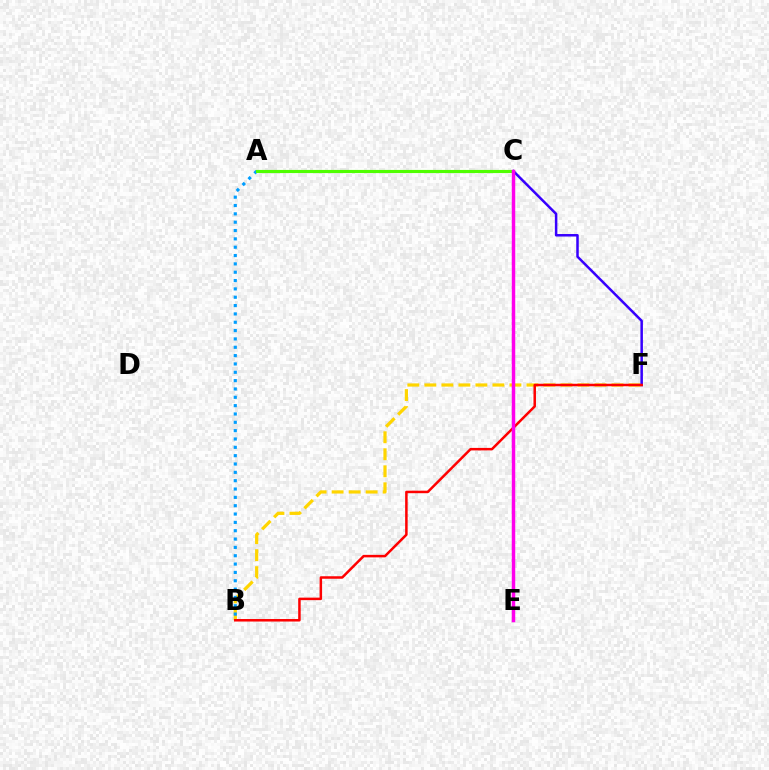{('B', 'F'): [{'color': '#ffd500', 'line_style': 'dashed', 'thickness': 2.31}, {'color': '#ff0000', 'line_style': 'solid', 'thickness': 1.81}], ('C', 'F'): [{'color': '#3700ff', 'line_style': 'solid', 'thickness': 1.81}], ('A', 'B'): [{'color': '#009eff', 'line_style': 'dotted', 'thickness': 2.27}], ('A', 'C'): [{'color': '#4fff00', 'line_style': 'solid', 'thickness': 2.27}], ('C', 'E'): [{'color': '#00ff86', 'line_style': 'solid', 'thickness': 2.12}, {'color': '#ff00ed', 'line_style': 'solid', 'thickness': 2.49}]}